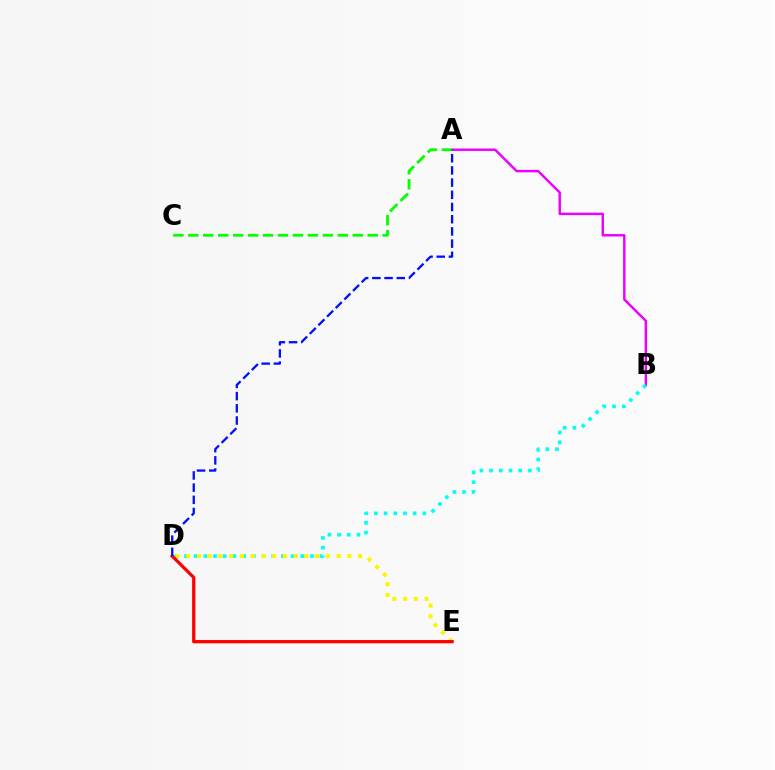{('A', 'B'): [{'color': '#ee00ff', 'line_style': 'solid', 'thickness': 1.76}], ('B', 'D'): [{'color': '#00fff6', 'line_style': 'dotted', 'thickness': 2.63}], ('A', 'C'): [{'color': '#08ff00', 'line_style': 'dashed', 'thickness': 2.03}], ('D', 'E'): [{'color': '#fcf500', 'line_style': 'dotted', 'thickness': 2.92}, {'color': '#ff0000', 'line_style': 'solid', 'thickness': 2.36}], ('A', 'D'): [{'color': '#0010ff', 'line_style': 'dashed', 'thickness': 1.66}]}